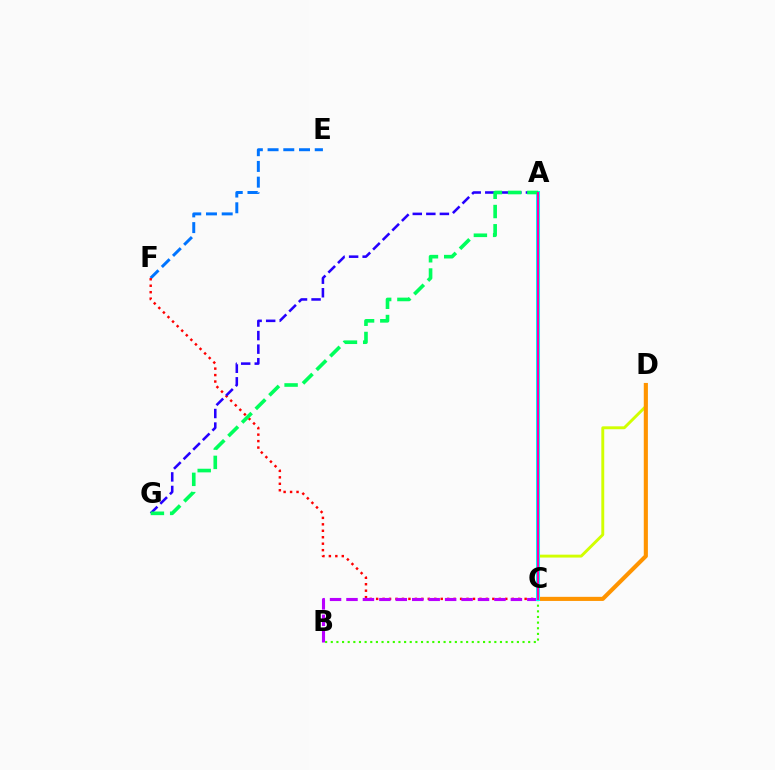{('C', 'D'): [{'color': '#d1ff00', 'line_style': 'solid', 'thickness': 2.09}, {'color': '#ff9400', 'line_style': 'solid', 'thickness': 2.96}], ('E', 'F'): [{'color': '#0074ff', 'line_style': 'dashed', 'thickness': 2.14}], ('C', 'F'): [{'color': '#ff0000', 'line_style': 'dotted', 'thickness': 1.75}], ('B', 'C'): [{'color': '#b900ff', 'line_style': 'dashed', 'thickness': 2.23}, {'color': '#3dff00', 'line_style': 'dotted', 'thickness': 1.53}], ('A', 'G'): [{'color': '#2500ff', 'line_style': 'dashed', 'thickness': 1.84}, {'color': '#00ff5c', 'line_style': 'dashed', 'thickness': 2.61}], ('A', 'C'): [{'color': '#00fff6', 'line_style': 'solid', 'thickness': 2.9}, {'color': '#ff00ac', 'line_style': 'solid', 'thickness': 1.51}]}